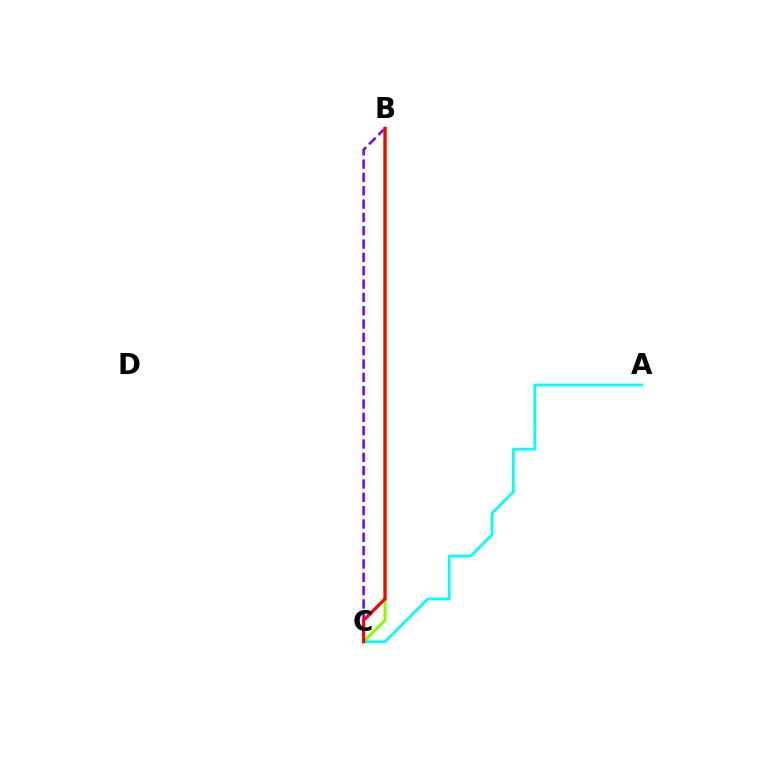{('B', 'C'): [{'color': '#7200ff', 'line_style': 'dashed', 'thickness': 1.81}, {'color': '#84ff00', 'line_style': 'solid', 'thickness': 2.21}, {'color': '#ff0000', 'line_style': 'solid', 'thickness': 2.29}], ('A', 'C'): [{'color': '#00fff6', 'line_style': 'solid', 'thickness': 1.97}]}